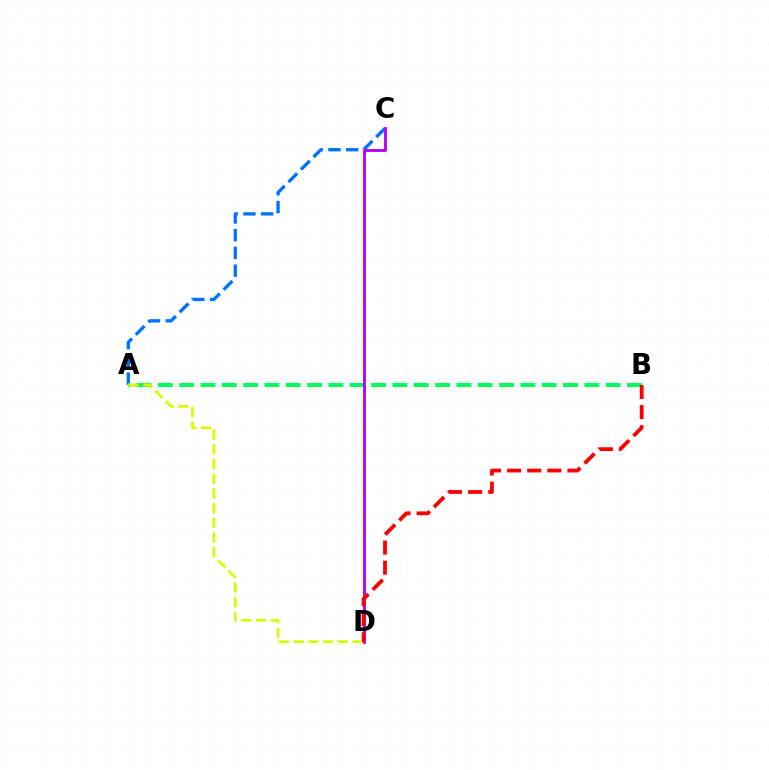{('A', 'C'): [{'color': '#0074ff', 'line_style': 'dashed', 'thickness': 2.41}], ('A', 'B'): [{'color': '#00ff5c', 'line_style': 'dashed', 'thickness': 2.9}], ('C', 'D'): [{'color': '#b900ff', 'line_style': 'solid', 'thickness': 2.06}], ('A', 'D'): [{'color': '#d1ff00', 'line_style': 'dashed', 'thickness': 2.0}], ('B', 'D'): [{'color': '#ff0000', 'line_style': 'dashed', 'thickness': 2.73}]}